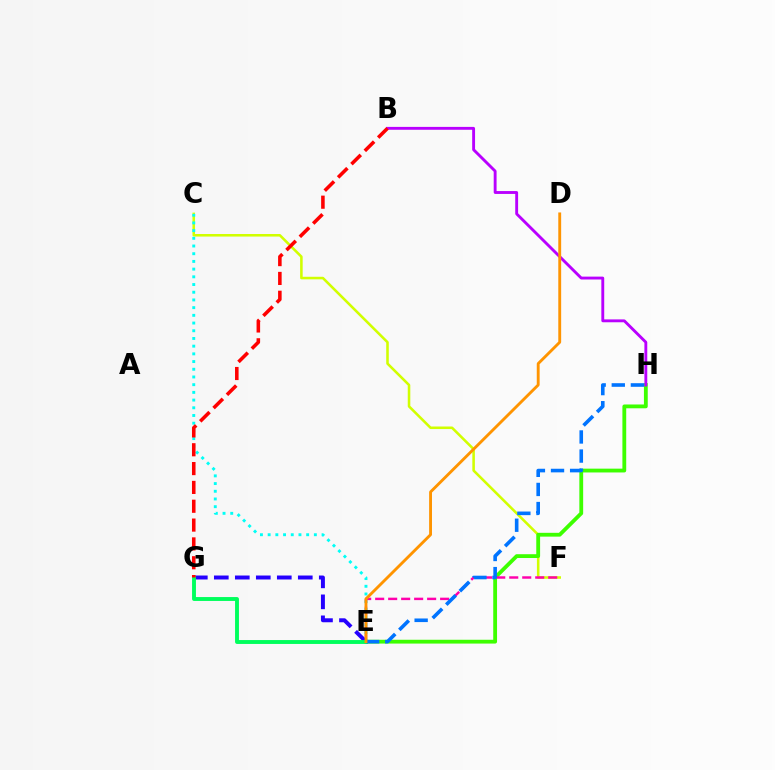{('C', 'F'): [{'color': '#d1ff00', 'line_style': 'solid', 'thickness': 1.84}], ('E', 'H'): [{'color': '#3dff00', 'line_style': 'solid', 'thickness': 2.74}, {'color': '#0074ff', 'line_style': 'dashed', 'thickness': 2.6}], ('E', 'F'): [{'color': '#ff00ac', 'line_style': 'dashed', 'thickness': 1.76}], ('C', 'E'): [{'color': '#00fff6', 'line_style': 'dotted', 'thickness': 2.09}], ('E', 'G'): [{'color': '#2500ff', 'line_style': 'dashed', 'thickness': 2.85}, {'color': '#00ff5c', 'line_style': 'solid', 'thickness': 2.8}], ('B', 'H'): [{'color': '#b900ff', 'line_style': 'solid', 'thickness': 2.07}], ('B', 'G'): [{'color': '#ff0000', 'line_style': 'dashed', 'thickness': 2.56}], ('D', 'E'): [{'color': '#ff9400', 'line_style': 'solid', 'thickness': 2.06}]}